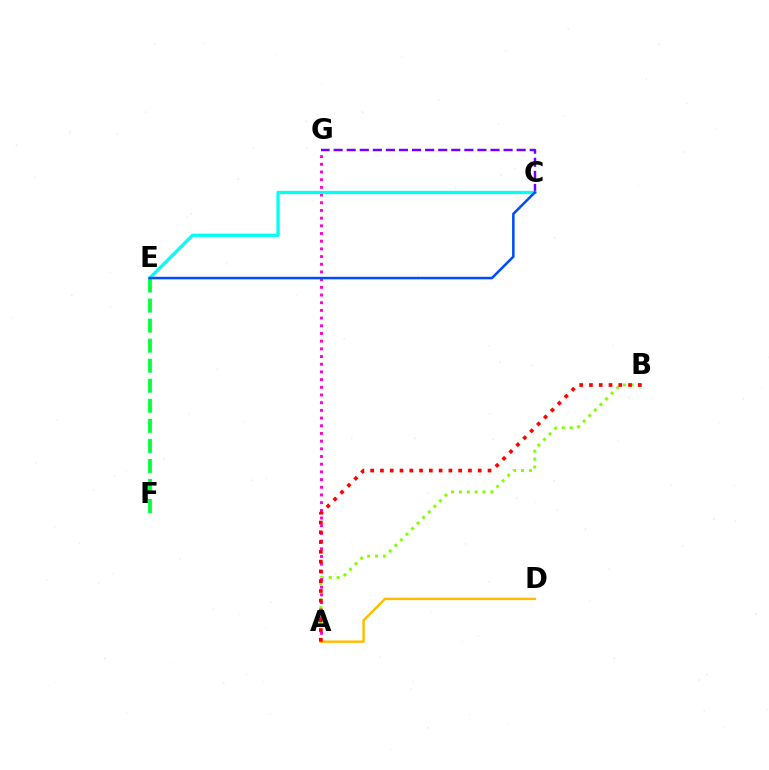{('A', 'B'): [{'color': '#84ff00', 'line_style': 'dotted', 'thickness': 2.14}, {'color': '#ff0000', 'line_style': 'dotted', 'thickness': 2.66}], ('A', 'G'): [{'color': '#ff00cf', 'line_style': 'dotted', 'thickness': 2.09}], ('C', 'G'): [{'color': '#7200ff', 'line_style': 'dashed', 'thickness': 1.78}], ('A', 'D'): [{'color': '#ffbd00', 'line_style': 'solid', 'thickness': 1.75}], ('C', 'E'): [{'color': '#00fff6', 'line_style': 'solid', 'thickness': 2.36}, {'color': '#004bff', 'line_style': 'solid', 'thickness': 1.82}], ('E', 'F'): [{'color': '#00ff39', 'line_style': 'dashed', 'thickness': 2.72}]}